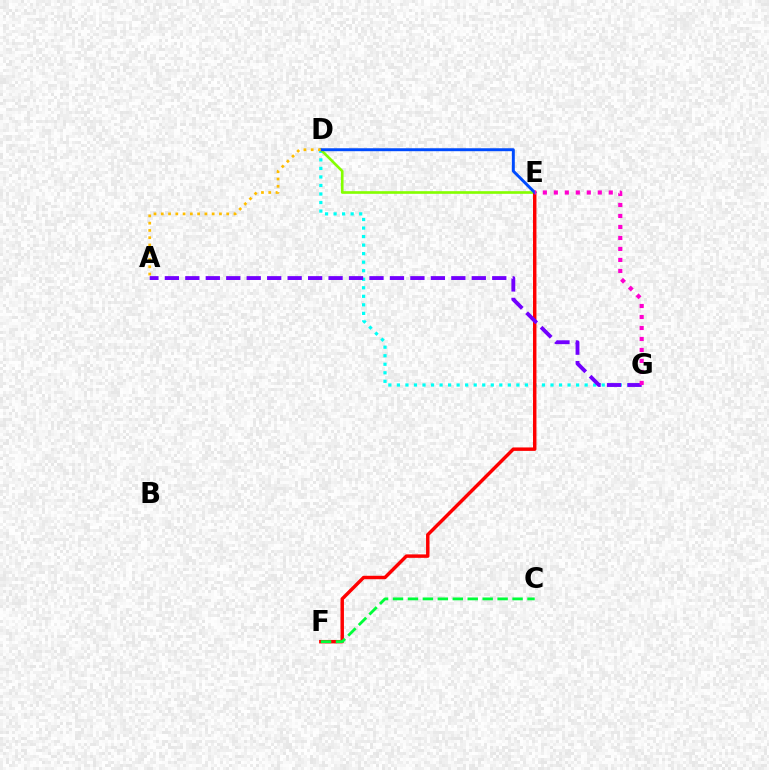{('D', 'G'): [{'color': '#00fff6', 'line_style': 'dotted', 'thickness': 2.32}], ('D', 'E'): [{'color': '#84ff00', 'line_style': 'solid', 'thickness': 1.91}, {'color': '#004bff', 'line_style': 'solid', 'thickness': 2.12}], ('E', 'F'): [{'color': '#ff0000', 'line_style': 'solid', 'thickness': 2.48}], ('A', 'D'): [{'color': '#ffbd00', 'line_style': 'dotted', 'thickness': 1.98}], ('C', 'F'): [{'color': '#00ff39', 'line_style': 'dashed', 'thickness': 2.03}], ('A', 'G'): [{'color': '#7200ff', 'line_style': 'dashed', 'thickness': 2.78}], ('E', 'G'): [{'color': '#ff00cf', 'line_style': 'dotted', 'thickness': 2.99}]}